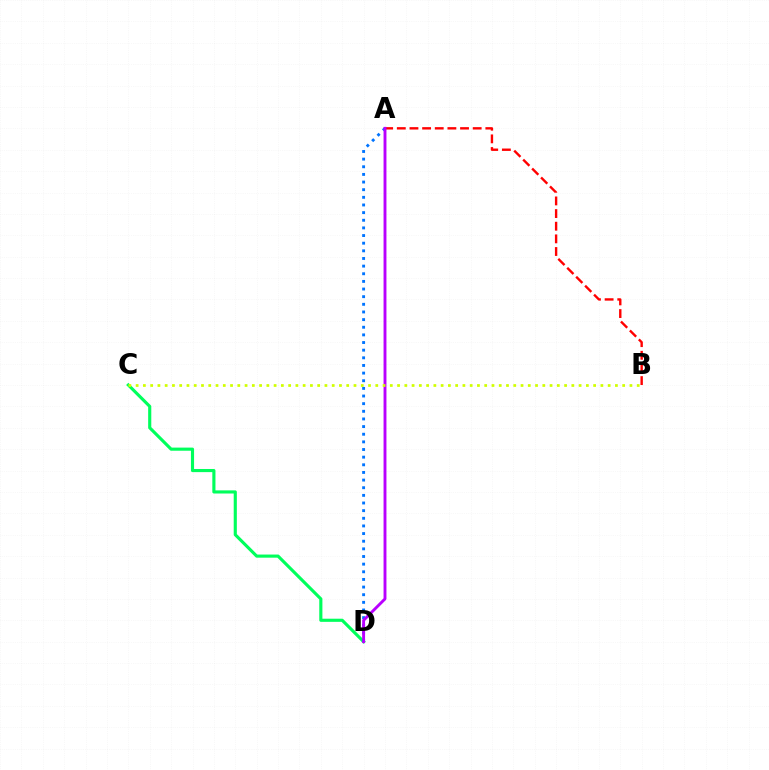{('C', 'D'): [{'color': '#00ff5c', 'line_style': 'solid', 'thickness': 2.26}], ('A', 'B'): [{'color': '#ff0000', 'line_style': 'dashed', 'thickness': 1.72}], ('A', 'D'): [{'color': '#0074ff', 'line_style': 'dotted', 'thickness': 2.08}, {'color': '#b900ff', 'line_style': 'solid', 'thickness': 2.08}], ('B', 'C'): [{'color': '#d1ff00', 'line_style': 'dotted', 'thickness': 1.97}]}